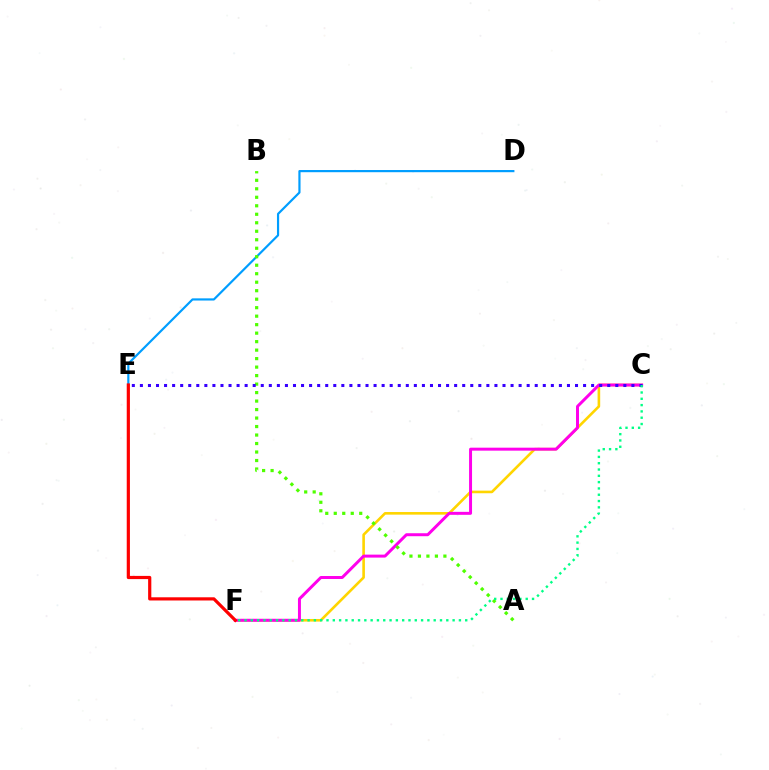{('D', 'E'): [{'color': '#009eff', 'line_style': 'solid', 'thickness': 1.57}], ('C', 'F'): [{'color': '#ffd500', 'line_style': 'solid', 'thickness': 1.88}, {'color': '#ff00ed', 'line_style': 'solid', 'thickness': 2.14}, {'color': '#00ff86', 'line_style': 'dotted', 'thickness': 1.71}], ('A', 'B'): [{'color': '#4fff00', 'line_style': 'dotted', 'thickness': 2.31}], ('E', 'F'): [{'color': '#ff0000', 'line_style': 'solid', 'thickness': 2.3}], ('C', 'E'): [{'color': '#3700ff', 'line_style': 'dotted', 'thickness': 2.19}]}